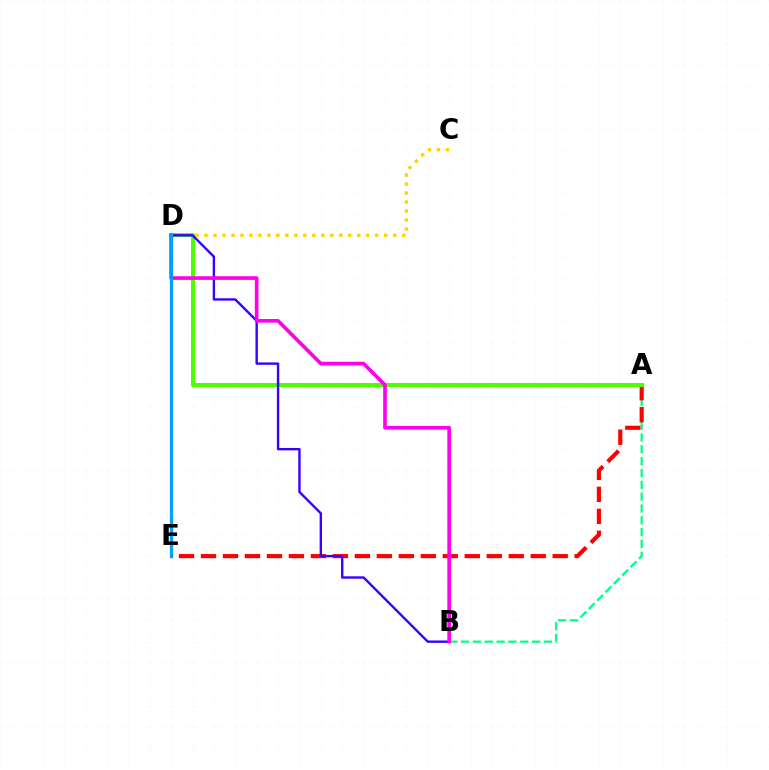{('A', 'B'): [{'color': '#00ff86', 'line_style': 'dashed', 'thickness': 1.61}], ('A', 'E'): [{'color': '#ff0000', 'line_style': 'dashed', 'thickness': 2.99}], ('C', 'D'): [{'color': '#ffd500', 'line_style': 'dotted', 'thickness': 2.44}], ('A', 'D'): [{'color': '#4fff00', 'line_style': 'solid', 'thickness': 2.93}], ('B', 'D'): [{'color': '#3700ff', 'line_style': 'solid', 'thickness': 1.71}, {'color': '#ff00ed', 'line_style': 'solid', 'thickness': 2.63}], ('D', 'E'): [{'color': '#009eff', 'line_style': 'solid', 'thickness': 2.33}]}